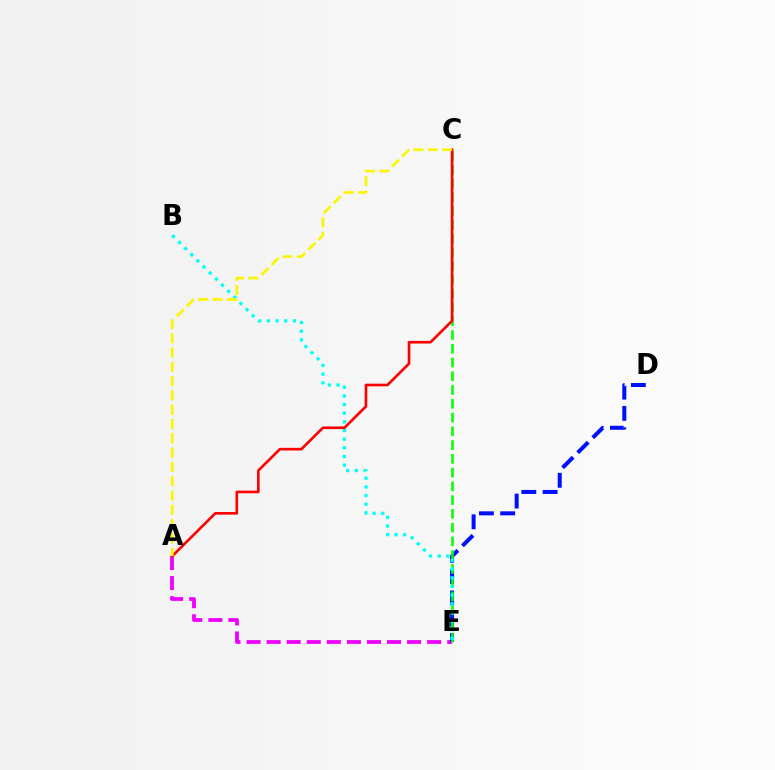{('A', 'E'): [{'color': '#ee00ff', 'line_style': 'dashed', 'thickness': 2.73}], ('D', 'E'): [{'color': '#0010ff', 'line_style': 'dashed', 'thickness': 2.89}], ('C', 'E'): [{'color': '#08ff00', 'line_style': 'dashed', 'thickness': 1.87}], ('B', 'E'): [{'color': '#00fff6', 'line_style': 'dotted', 'thickness': 2.35}], ('A', 'C'): [{'color': '#ff0000', 'line_style': 'solid', 'thickness': 1.9}, {'color': '#fcf500', 'line_style': 'dashed', 'thickness': 1.94}]}